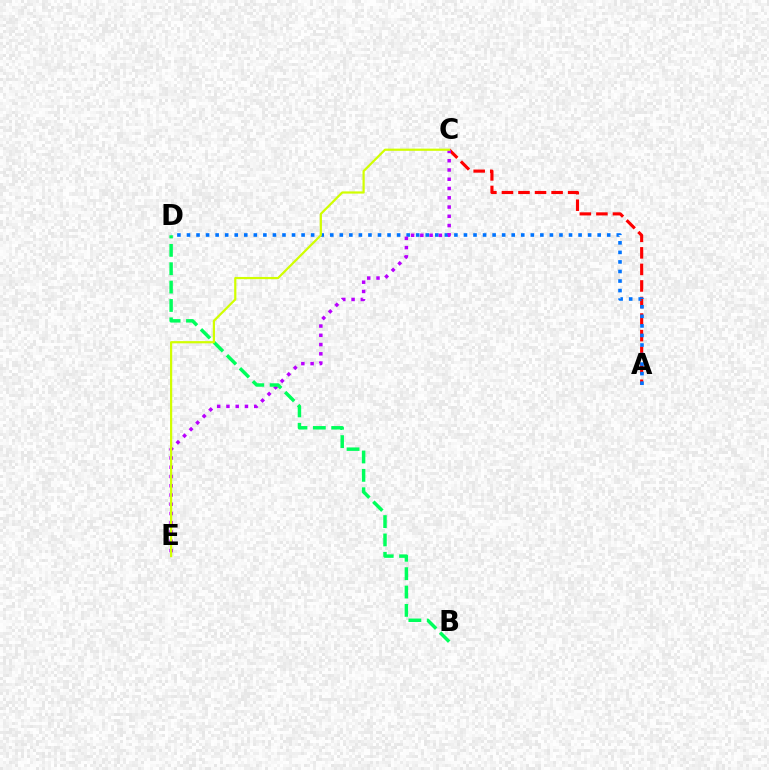{('A', 'C'): [{'color': '#ff0000', 'line_style': 'dashed', 'thickness': 2.25}], ('A', 'D'): [{'color': '#0074ff', 'line_style': 'dotted', 'thickness': 2.6}], ('C', 'E'): [{'color': '#b900ff', 'line_style': 'dotted', 'thickness': 2.52}, {'color': '#d1ff00', 'line_style': 'solid', 'thickness': 1.59}], ('B', 'D'): [{'color': '#00ff5c', 'line_style': 'dashed', 'thickness': 2.5}]}